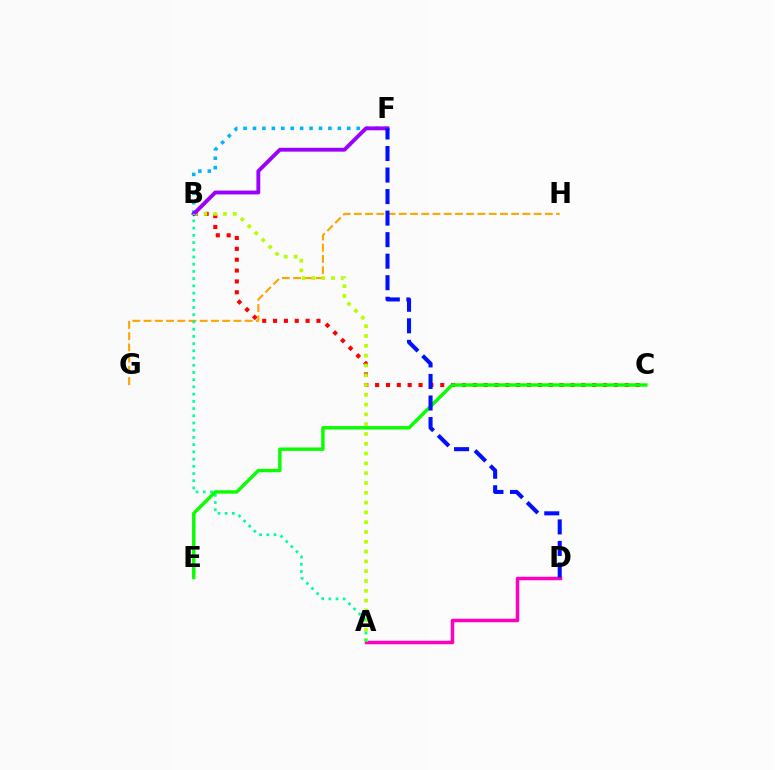{('A', 'D'): [{'color': '#ff00bd', 'line_style': 'solid', 'thickness': 2.52}], ('B', 'F'): [{'color': '#00b5ff', 'line_style': 'dotted', 'thickness': 2.56}, {'color': '#9b00ff', 'line_style': 'solid', 'thickness': 2.77}], ('B', 'C'): [{'color': '#ff0000', 'line_style': 'dotted', 'thickness': 2.95}], ('G', 'H'): [{'color': '#ffa500', 'line_style': 'dashed', 'thickness': 1.53}], ('A', 'B'): [{'color': '#b3ff00', 'line_style': 'dotted', 'thickness': 2.66}, {'color': '#00ff9d', 'line_style': 'dotted', 'thickness': 1.96}], ('C', 'E'): [{'color': '#08ff00', 'line_style': 'solid', 'thickness': 2.45}], ('D', 'F'): [{'color': '#0010ff', 'line_style': 'dashed', 'thickness': 2.93}]}